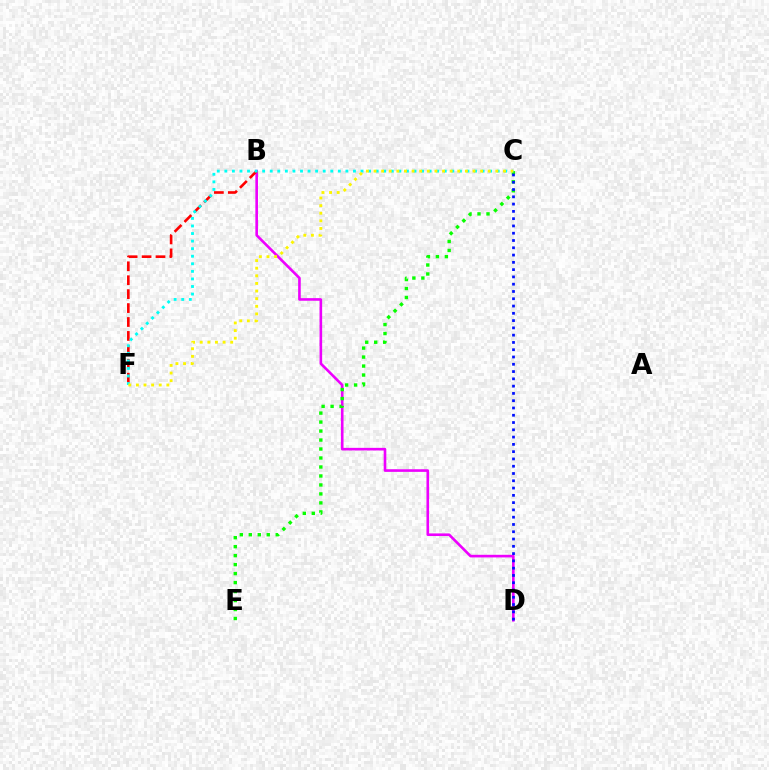{('B', 'D'): [{'color': '#ee00ff', 'line_style': 'solid', 'thickness': 1.89}], ('C', 'E'): [{'color': '#08ff00', 'line_style': 'dotted', 'thickness': 2.44}], ('C', 'D'): [{'color': '#0010ff', 'line_style': 'dotted', 'thickness': 1.98}], ('B', 'F'): [{'color': '#ff0000', 'line_style': 'dashed', 'thickness': 1.89}], ('C', 'F'): [{'color': '#00fff6', 'line_style': 'dotted', 'thickness': 2.06}, {'color': '#fcf500', 'line_style': 'dotted', 'thickness': 2.07}]}